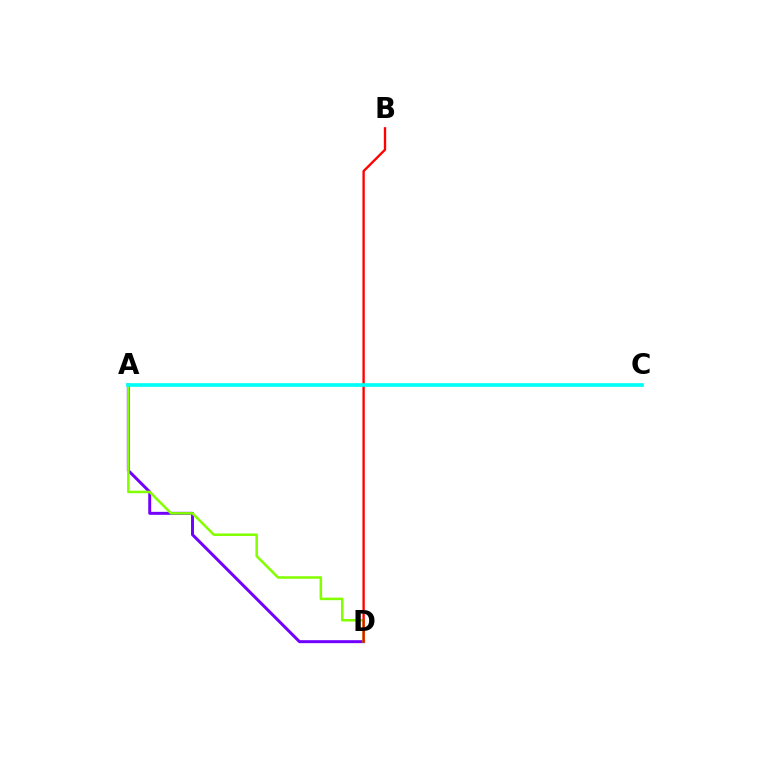{('A', 'D'): [{'color': '#7200ff', 'line_style': 'solid', 'thickness': 2.14}, {'color': '#84ff00', 'line_style': 'solid', 'thickness': 1.83}], ('B', 'D'): [{'color': '#ff0000', 'line_style': 'solid', 'thickness': 1.69}], ('A', 'C'): [{'color': '#00fff6', 'line_style': 'solid', 'thickness': 2.65}]}